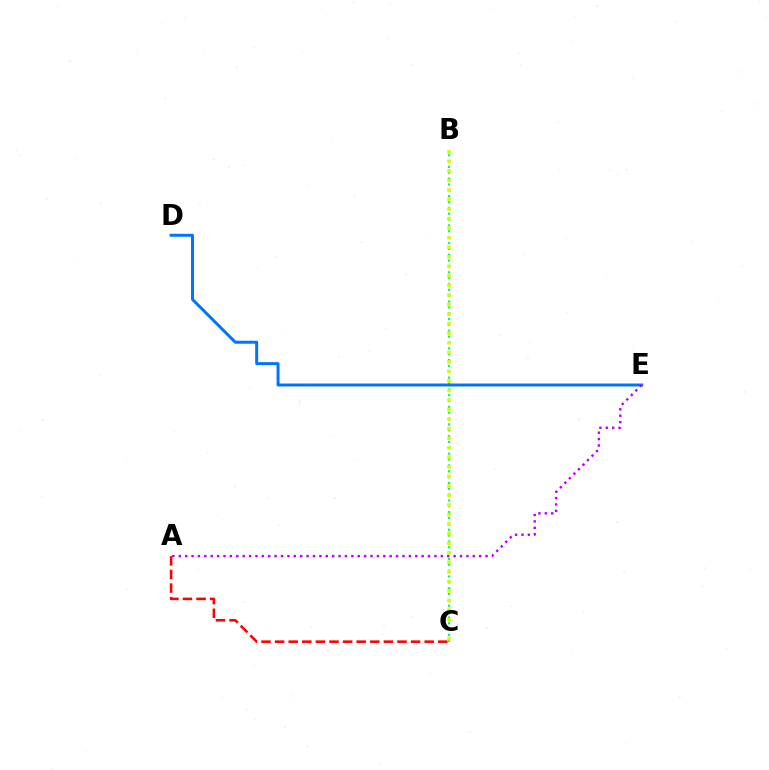{('A', 'C'): [{'color': '#ff0000', 'line_style': 'dashed', 'thickness': 1.85}], ('B', 'C'): [{'color': '#00ff5c', 'line_style': 'dotted', 'thickness': 1.59}, {'color': '#d1ff00', 'line_style': 'dotted', 'thickness': 2.59}], ('D', 'E'): [{'color': '#0074ff', 'line_style': 'solid', 'thickness': 2.15}], ('A', 'E'): [{'color': '#b900ff', 'line_style': 'dotted', 'thickness': 1.74}]}